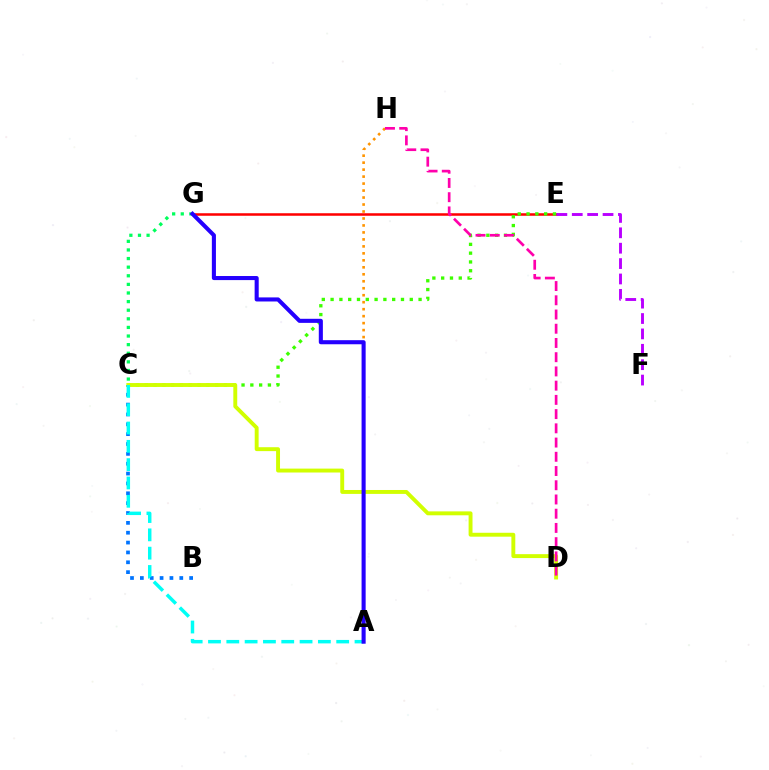{('A', 'H'): [{'color': '#ff9400', 'line_style': 'dotted', 'thickness': 1.9}], ('B', 'C'): [{'color': '#0074ff', 'line_style': 'dotted', 'thickness': 2.68}], ('E', 'G'): [{'color': '#ff0000', 'line_style': 'solid', 'thickness': 1.81}], ('C', 'E'): [{'color': '#3dff00', 'line_style': 'dotted', 'thickness': 2.39}], ('C', 'D'): [{'color': '#d1ff00', 'line_style': 'solid', 'thickness': 2.81}], ('A', 'C'): [{'color': '#00fff6', 'line_style': 'dashed', 'thickness': 2.49}], ('C', 'G'): [{'color': '#00ff5c', 'line_style': 'dotted', 'thickness': 2.34}], ('D', 'H'): [{'color': '#ff00ac', 'line_style': 'dashed', 'thickness': 1.93}], ('A', 'G'): [{'color': '#2500ff', 'line_style': 'solid', 'thickness': 2.94}], ('E', 'F'): [{'color': '#b900ff', 'line_style': 'dashed', 'thickness': 2.09}]}